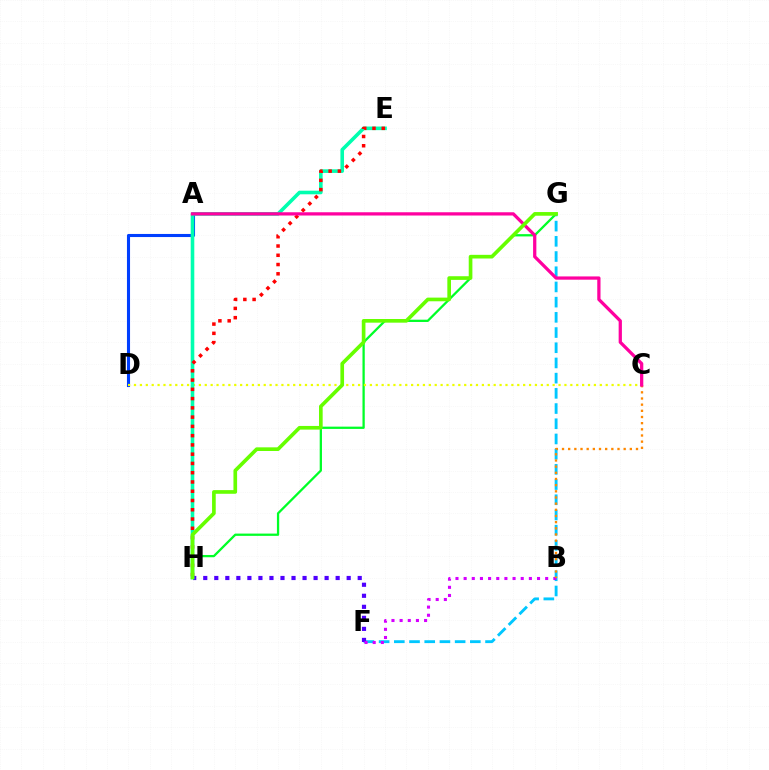{('F', 'G'): [{'color': '#00c7ff', 'line_style': 'dashed', 'thickness': 2.07}], ('A', 'D'): [{'color': '#003fff', 'line_style': 'solid', 'thickness': 2.22}], ('G', 'H'): [{'color': '#00ff27', 'line_style': 'solid', 'thickness': 1.64}, {'color': '#66ff00', 'line_style': 'solid', 'thickness': 2.64}], ('F', 'H'): [{'color': '#4f00ff', 'line_style': 'dotted', 'thickness': 3.0}], ('C', 'D'): [{'color': '#eeff00', 'line_style': 'dotted', 'thickness': 1.6}], ('B', 'F'): [{'color': '#d600ff', 'line_style': 'dotted', 'thickness': 2.22}], ('E', 'H'): [{'color': '#00ffaf', 'line_style': 'solid', 'thickness': 2.59}, {'color': '#ff0000', 'line_style': 'dotted', 'thickness': 2.52}], ('B', 'C'): [{'color': '#ff8800', 'line_style': 'dotted', 'thickness': 1.68}], ('A', 'C'): [{'color': '#ff00a0', 'line_style': 'solid', 'thickness': 2.34}]}